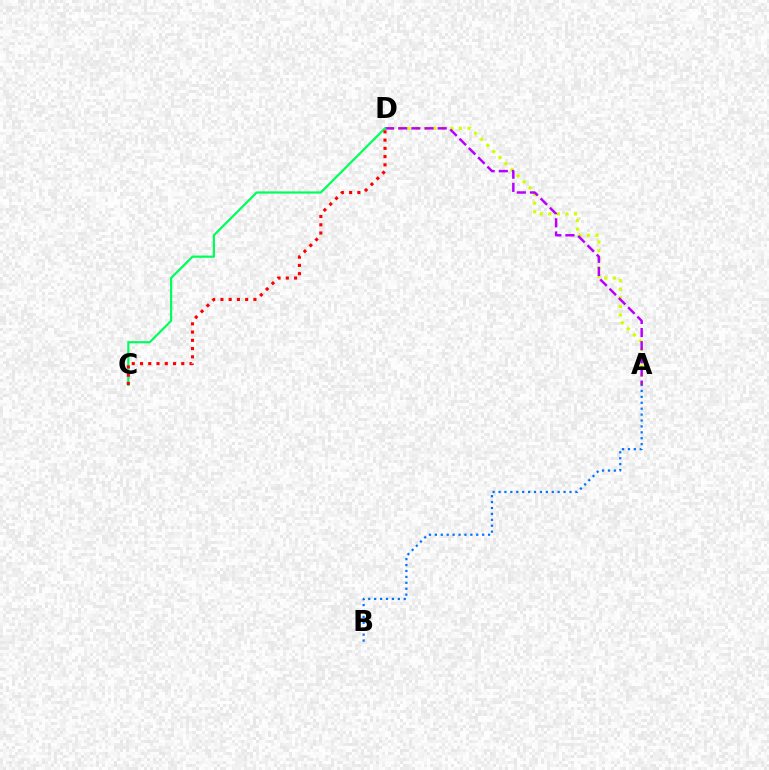{('A', 'D'): [{'color': '#d1ff00', 'line_style': 'dotted', 'thickness': 2.33}, {'color': '#b900ff', 'line_style': 'dashed', 'thickness': 1.79}], ('C', 'D'): [{'color': '#00ff5c', 'line_style': 'solid', 'thickness': 1.59}, {'color': '#ff0000', 'line_style': 'dotted', 'thickness': 2.24}], ('A', 'B'): [{'color': '#0074ff', 'line_style': 'dotted', 'thickness': 1.61}]}